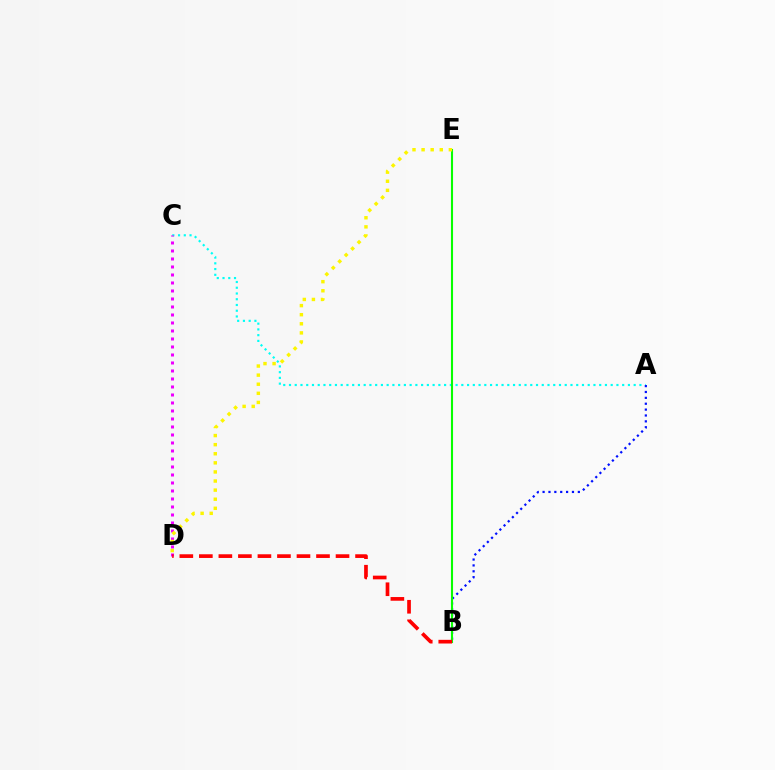{('A', 'C'): [{'color': '#00fff6', 'line_style': 'dotted', 'thickness': 1.56}], ('A', 'B'): [{'color': '#0010ff', 'line_style': 'dotted', 'thickness': 1.6}], ('C', 'D'): [{'color': '#ee00ff', 'line_style': 'dotted', 'thickness': 2.17}], ('B', 'E'): [{'color': '#08ff00', 'line_style': 'solid', 'thickness': 1.51}], ('B', 'D'): [{'color': '#ff0000', 'line_style': 'dashed', 'thickness': 2.65}], ('D', 'E'): [{'color': '#fcf500', 'line_style': 'dotted', 'thickness': 2.47}]}